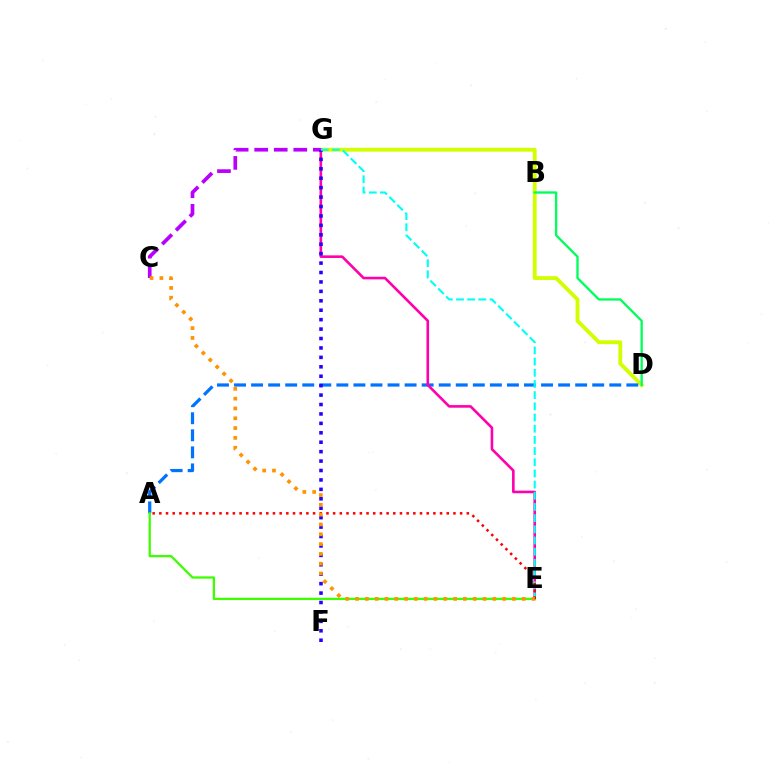{('D', 'G'): [{'color': '#d1ff00', 'line_style': 'solid', 'thickness': 2.76}], ('B', 'D'): [{'color': '#00ff5c', 'line_style': 'solid', 'thickness': 1.68}], ('A', 'D'): [{'color': '#0074ff', 'line_style': 'dashed', 'thickness': 2.32}], ('E', 'G'): [{'color': '#ff00ac', 'line_style': 'solid', 'thickness': 1.88}, {'color': '#00fff6', 'line_style': 'dashed', 'thickness': 1.52}], ('A', 'E'): [{'color': '#3dff00', 'line_style': 'solid', 'thickness': 1.64}, {'color': '#ff0000', 'line_style': 'dotted', 'thickness': 1.82}], ('C', 'G'): [{'color': '#b900ff', 'line_style': 'dashed', 'thickness': 2.65}], ('F', 'G'): [{'color': '#2500ff', 'line_style': 'dotted', 'thickness': 2.56}], ('C', 'E'): [{'color': '#ff9400', 'line_style': 'dotted', 'thickness': 2.66}]}